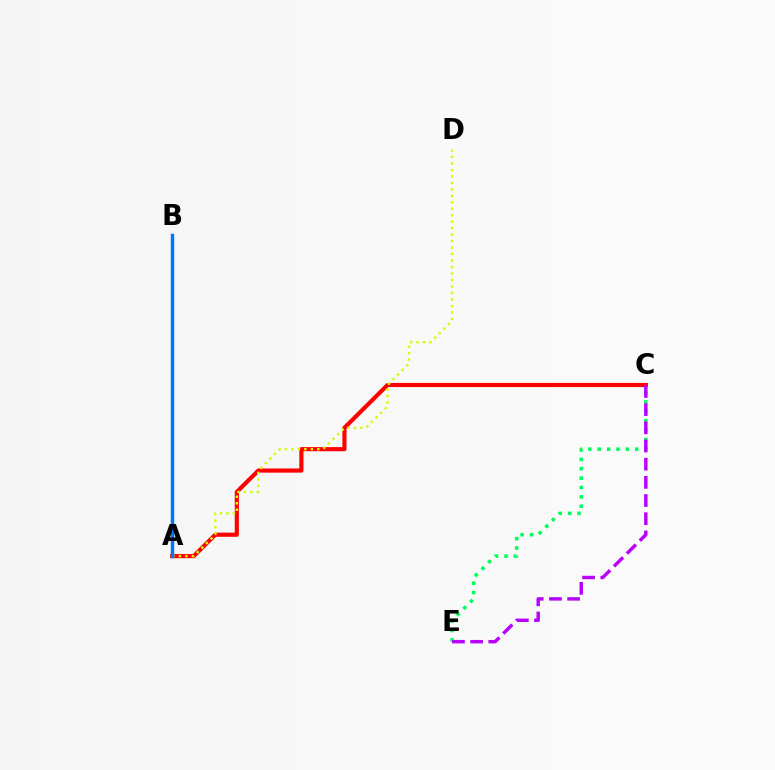{('A', 'C'): [{'color': '#ff0000', 'line_style': 'solid', 'thickness': 2.99}], ('C', 'E'): [{'color': '#00ff5c', 'line_style': 'dotted', 'thickness': 2.55}, {'color': '#b900ff', 'line_style': 'dashed', 'thickness': 2.47}], ('A', 'D'): [{'color': '#d1ff00', 'line_style': 'dotted', 'thickness': 1.76}], ('A', 'B'): [{'color': '#0074ff', 'line_style': 'solid', 'thickness': 2.48}]}